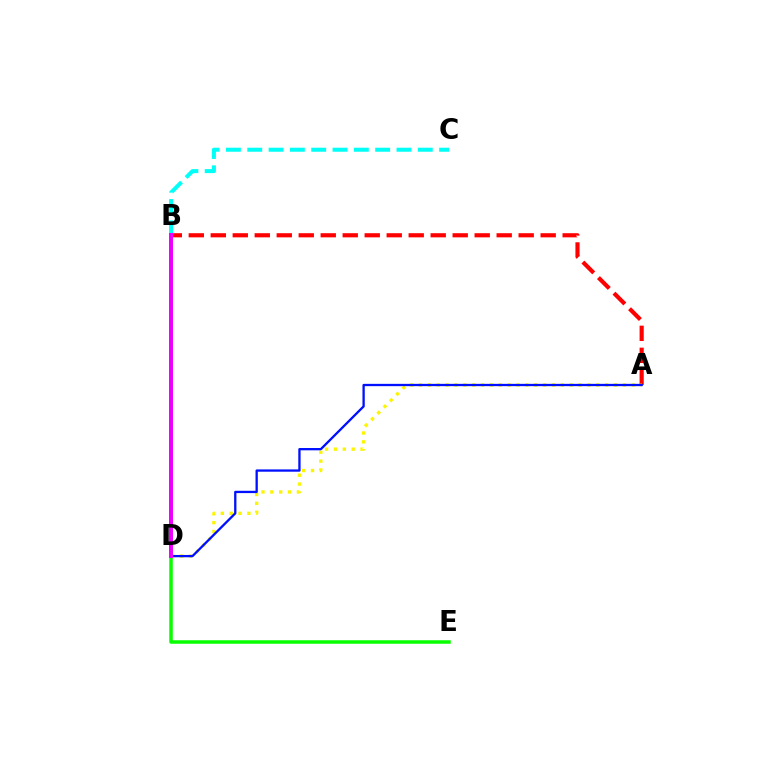{('A', 'B'): [{'color': '#ff0000', 'line_style': 'dashed', 'thickness': 2.99}], ('B', 'C'): [{'color': '#00fff6', 'line_style': 'dashed', 'thickness': 2.9}], ('A', 'D'): [{'color': '#fcf500', 'line_style': 'dotted', 'thickness': 2.41}, {'color': '#0010ff', 'line_style': 'solid', 'thickness': 1.66}], ('D', 'E'): [{'color': '#08ff00', 'line_style': 'solid', 'thickness': 2.53}], ('B', 'D'): [{'color': '#ee00ff', 'line_style': 'solid', 'thickness': 2.86}]}